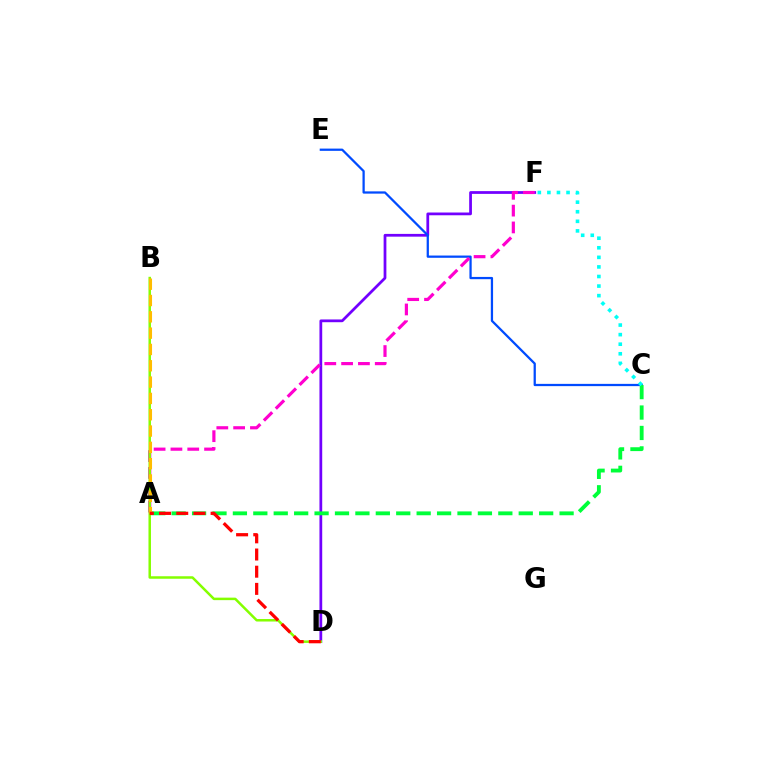{('D', 'F'): [{'color': '#7200ff', 'line_style': 'solid', 'thickness': 1.98}], ('C', 'E'): [{'color': '#004bff', 'line_style': 'solid', 'thickness': 1.62}], ('A', 'C'): [{'color': '#00ff39', 'line_style': 'dashed', 'thickness': 2.77}], ('A', 'F'): [{'color': '#ff00cf', 'line_style': 'dashed', 'thickness': 2.28}], ('C', 'F'): [{'color': '#00fff6', 'line_style': 'dotted', 'thickness': 2.6}], ('B', 'D'): [{'color': '#84ff00', 'line_style': 'solid', 'thickness': 1.8}], ('A', 'B'): [{'color': '#ffbd00', 'line_style': 'dashed', 'thickness': 2.22}], ('A', 'D'): [{'color': '#ff0000', 'line_style': 'dashed', 'thickness': 2.33}]}